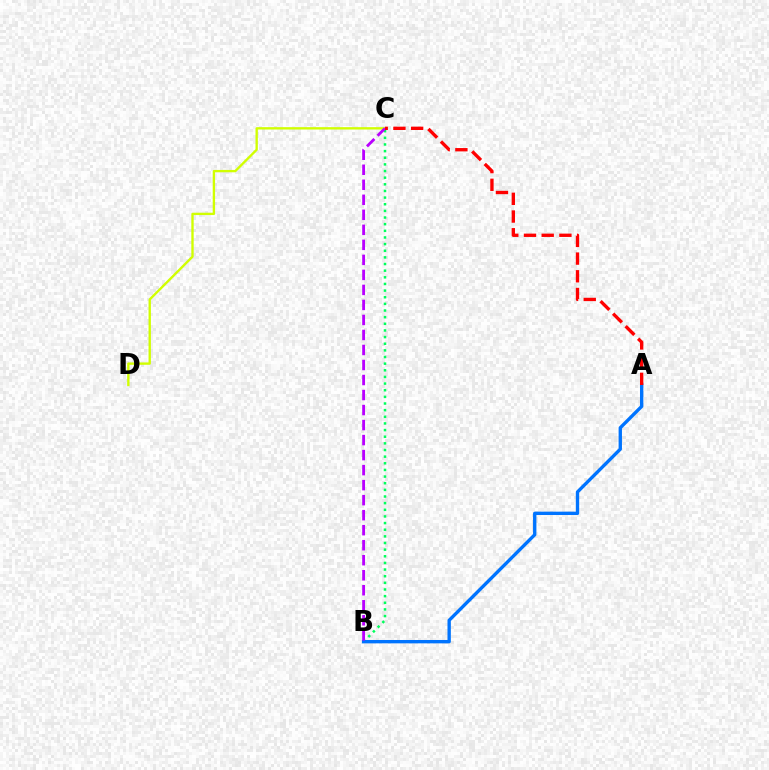{('C', 'D'): [{'color': '#d1ff00', 'line_style': 'solid', 'thickness': 1.7}], ('B', 'C'): [{'color': '#00ff5c', 'line_style': 'dotted', 'thickness': 1.8}, {'color': '#b900ff', 'line_style': 'dashed', 'thickness': 2.04}], ('A', 'B'): [{'color': '#0074ff', 'line_style': 'solid', 'thickness': 2.42}], ('A', 'C'): [{'color': '#ff0000', 'line_style': 'dashed', 'thickness': 2.41}]}